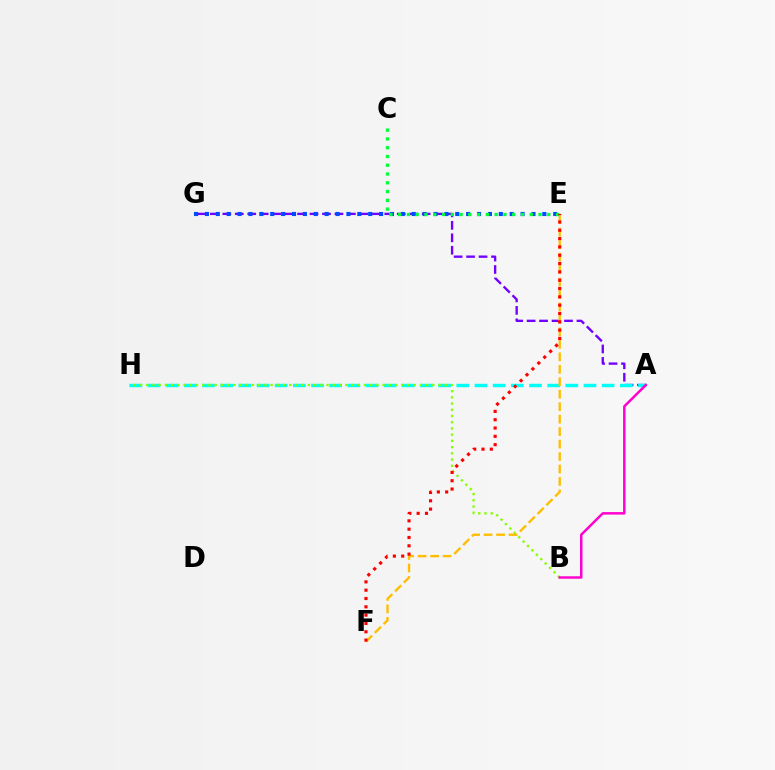{('A', 'G'): [{'color': '#7200ff', 'line_style': 'dashed', 'thickness': 1.69}], ('A', 'H'): [{'color': '#00fff6', 'line_style': 'dashed', 'thickness': 2.47}], ('B', 'H'): [{'color': '#84ff00', 'line_style': 'dotted', 'thickness': 1.69}], ('E', 'G'): [{'color': '#004bff', 'line_style': 'dotted', 'thickness': 2.96}], ('E', 'F'): [{'color': '#ffbd00', 'line_style': 'dashed', 'thickness': 1.69}, {'color': '#ff0000', 'line_style': 'dotted', 'thickness': 2.26}], ('C', 'E'): [{'color': '#00ff39', 'line_style': 'dotted', 'thickness': 2.38}], ('A', 'B'): [{'color': '#ff00cf', 'line_style': 'solid', 'thickness': 1.78}]}